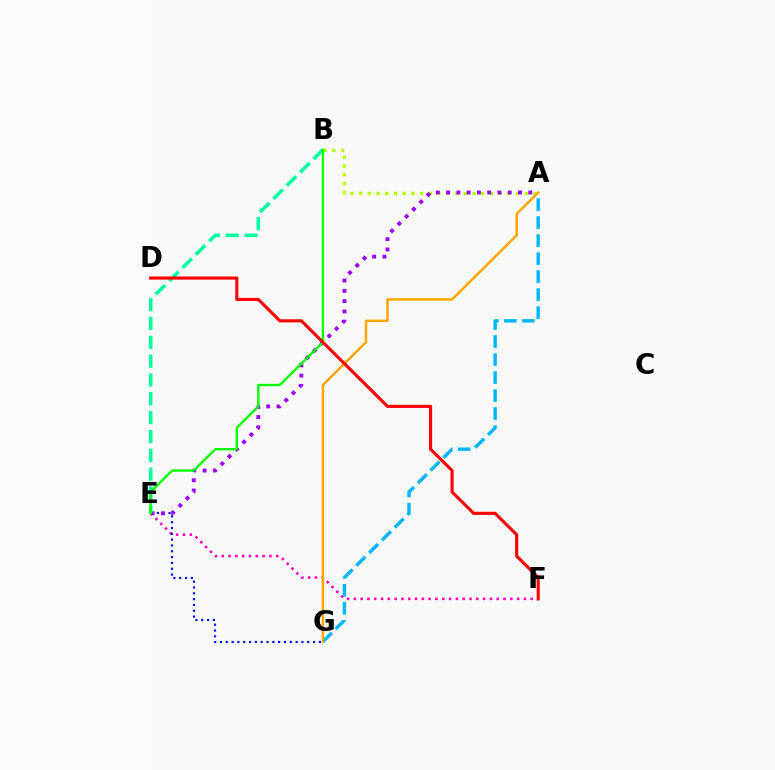{('E', 'F'): [{'color': '#ff00bd', 'line_style': 'dotted', 'thickness': 1.85}], ('A', 'B'): [{'color': '#b3ff00', 'line_style': 'dotted', 'thickness': 2.37}], ('E', 'G'): [{'color': '#0010ff', 'line_style': 'dotted', 'thickness': 1.58}], ('A', 'E'): [{'color': '#9b00ff', 'line_style': 'dotted', 'thickness': 2.79}], ('A', 'G'): [{'color': '#00b5ff', 'line_style': 'dashed', 'thickness': 2.45}, {'color': '#ffa500', 'line_style': 'solid', 'thickness': 1.79}], ('B', 'E'): [{'color': '#00ff9d', 'line_style': 'dashed', 'thickness': 2.56}, {'color': '#08ff00', 'line_style': 'solid', 'thickness': 1.72}], ('D', 'F'): [{'color': '#ff0000', 'line_style': 'solid', 'thickness': 2.25}]}